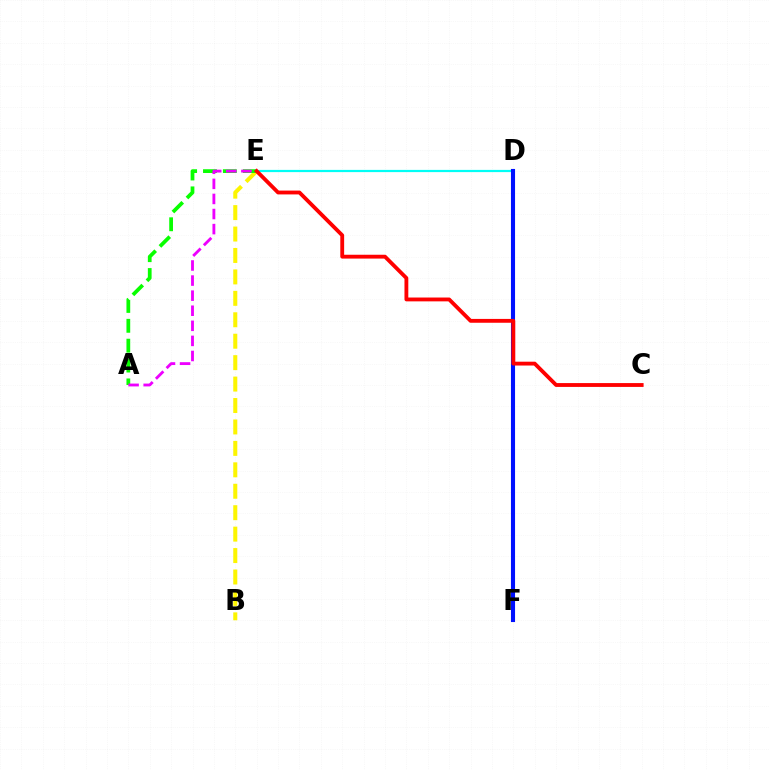{('D', 'E'): [{'color': '#00fff6', 'line_style': 'solid', 'thickness': 1.6}], ('D', 'F'): [{'color': '#0010ff', 'line_style': 'solid', 'thickness': 2.95}], ('B', 'E'): [{'color': '#fcf500', 'line_style': 'dashed', 'thickness': 2.91}], ('A', 'E'): [{'color': '#08ff00', 'line_style': 'dashed', 'thickness': 2.7}, {'color': '#ee00ff', 'line_style': 'dashed', 'thickness': 2.05}], ('C', 'E'): [{'color': '#ff0000', 'line_style': 'solid', 'thickness': 2.76}]}